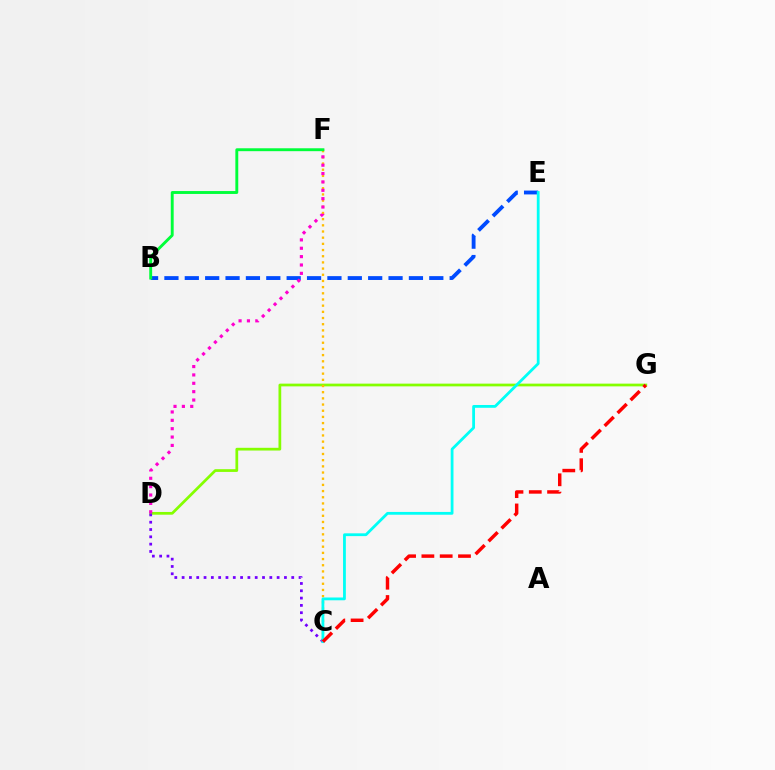{('B', 'E'): [{'color': '#004bff', 'line_style': 'dashed', 'thickness': 2.77}], ('D', 'G'): [{'color': '#84ff00', 'line_style': 'solid', 'thickness': 1.97}], ('C', 'D'): [{'color': '#7200ff', 'line_style': 'dotted', 'thickness': 1.99}], ('C', 'F'): [{'color': '#ffbd00', 'line_style': 'dotted', 'thickness': 1.68}], ('D', 'F'): [{'color': '#ff00cf', 'line_style': 'dotted', 'thickness': 2.27}], ('C', 'E'): [{'color': '#00fff6', 'line_style': 'solid', 'thickness': 2.01}], ('B', 'F'): [{'color': '#00ff39', 'line_style': 'solid', 'thickness': 2.09}], ('C', 'G'): [{'color': '#ff0000', 'line_style': 'dashed', 'thickness': 2.49}]}